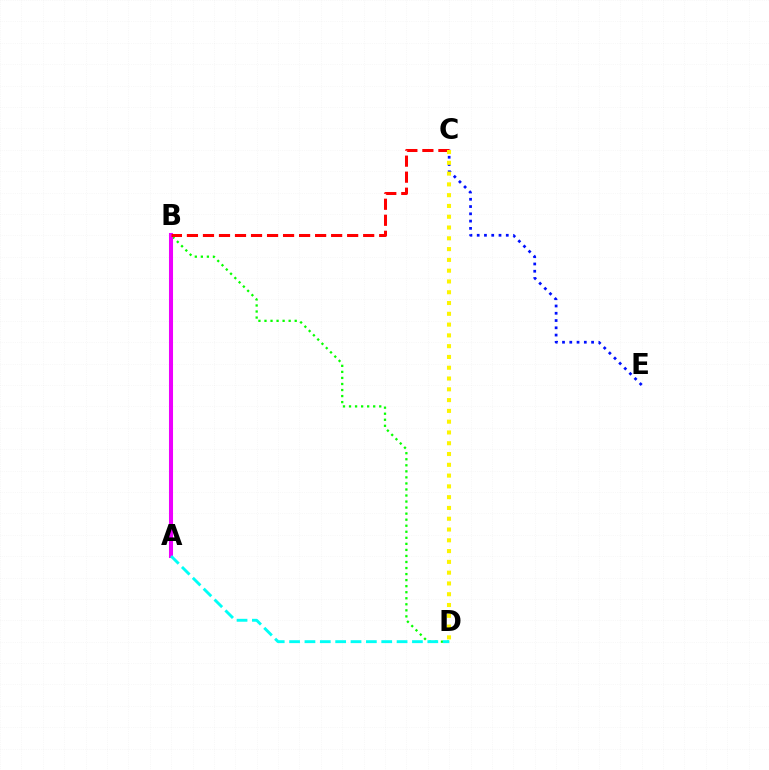{('B', 'D'): [{'color': '#08ff00', 'line_style': 'dotted', 'thickness': 1.64}], ('A', 'B'): [{'color': '#ee00ff', 'line_style': 'solid', 'thickness': 2.92}], ('C', 'E'): [{'color': '#0010ff', 'line_style': 'dotted', 'thickness': 1.98}], ('B', 'C'): [{'color': '#ff0000', 'line_style': 'dashed', 'thickness': 2.18}], ('A', 'D'): [{'color': '#00fff6', 'line_style': 'dashed', 'thickness': 2.09}], ('C', 'D'): [{'color': '#fcf500', 'line_style': 'dotted', 'thickness': 2.93}]}